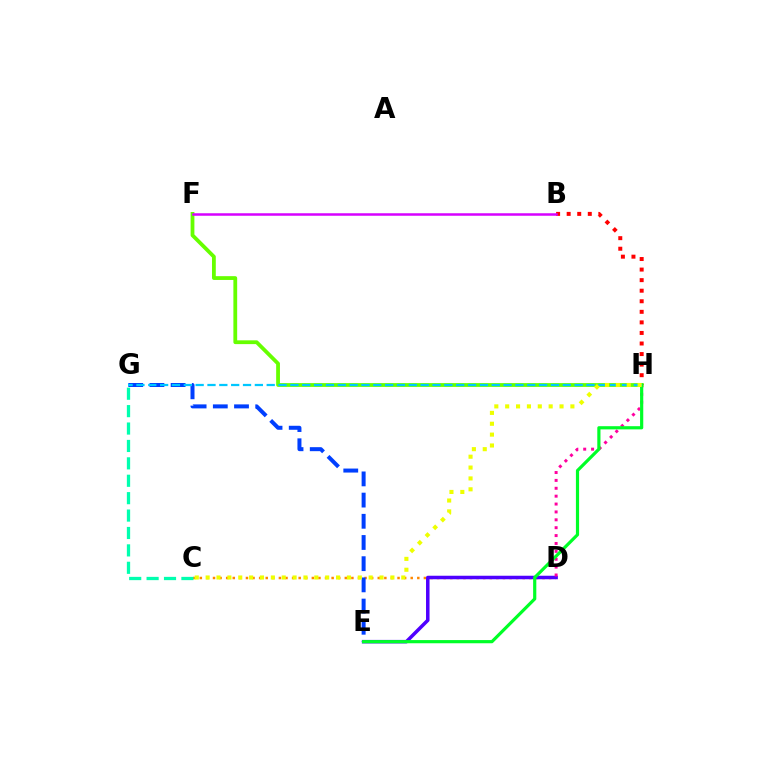{('B', 'H'): [{'color': '#ff0000', 'line_style': 'dotted', 'thickness': 2.87}], ('C', 'D'): [{'color': '#ff8800', 'line_style': 'dotted', 'thickness': 1.79}], ('E', 'G'): [{'color': '#003fff', 'line_style': 'dashed', 'thickness': 2.88}], ('D', 'E'): [{'color': '#4f00ff', 'line_style': 'solid', 'thickness': 2.53}], ('F', 'H'): [{'color': '#66ff00', 'line_style': 'solid', 'thickness': 2.73}], ('C', 'G'): [{'color': '#00ffaf', 'line_style': 'dashed', 'thickness': 2.36}], ('D', 'H'): [{'color': '#ff00a0', 'line_style': 'dotted', 'thickness': 2.14}], ('B', 'F'): [{'color': '#d600ff', 'line_style': 'solid', 'thickness': 1.8}], ('E', 'H'): [{'color': '#00ff27', 'line_style': 'solid', 'thickness': 2.29}], ('G', 'H'): [{'color': '#00c7ff', 'line_style': 'dashed', 'thickness': 1.61}], ('C', 'H'): [{'color': '#eeff00', 'line_style': 'dotted', 'thickness': 2.95}]}